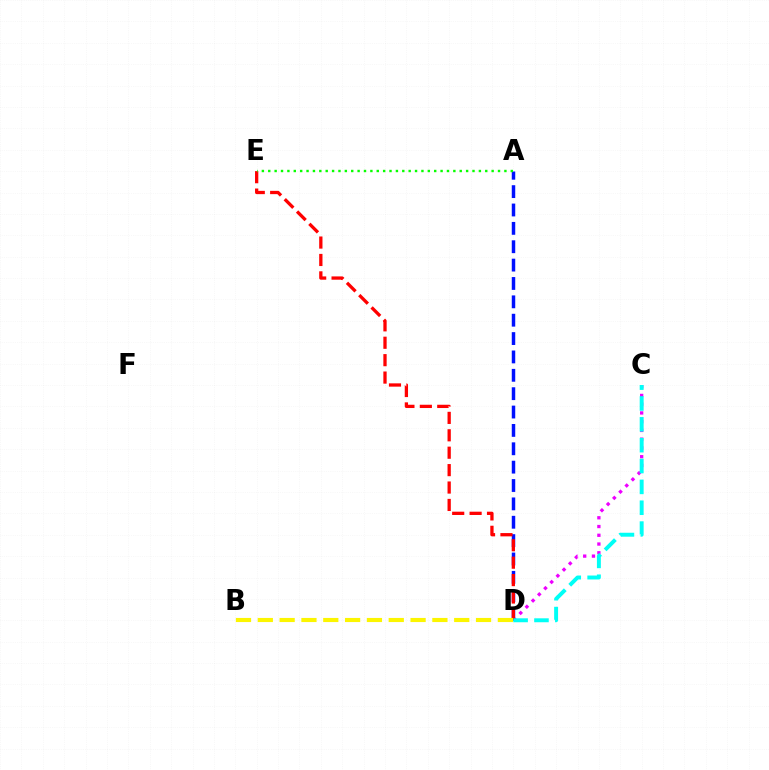{('C', 'D'): [{'color': '#ee00ff', 'line_style': 'dotted', 'thickness': 2.38}, {'color': '#00fff6', 'line_style': 'dashed', 'thickness': 2.83}], ('A', 'D'): [{'color': '#0010ff', 'line_style': 'dashed', 'thickness': 2.5}], ('D', 'E'): [{'color': '#ff0000', 'line_style': 'dashed', 'thickness': 2.37}], ('B', 'D'): [{'color': '#fcf500', 'line_style': 'dashed', 'thickness': 2.96}], ('A', 'E'): [{'color': '#08ff00', 'line_style': 'dotted', 'thickness': 1.73}]}